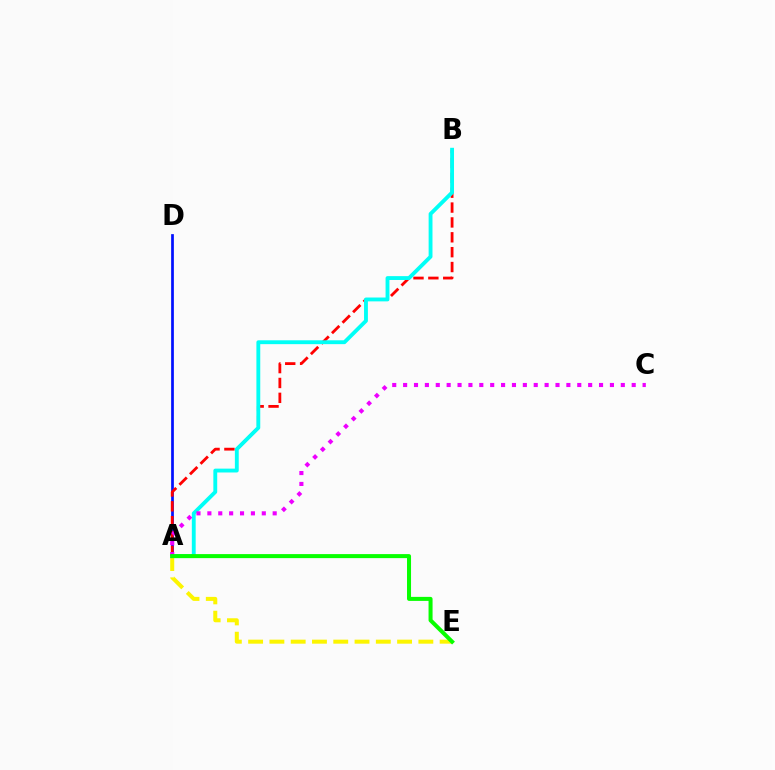{('A', 'E'): [{'color': '#fcf500', 'line_style': 'dashed', 'thickness': 2.89}, {'color': '#08ff00', 'line_style': 'solid', 'thickness': 2.89}], ('A', 'D'): [{'color': '#0010ff', 'line_style': 'solid', 'thickness': 1.96}], ('A', 'B'): [{'color': '#ff0000', 'line_style': 'dashed', 'thickness': 2.02}, {'color': '#00fff6', 'line_style': 'solid', 'thickness': 2.77}], ('A', 'C'): [{'color': '#ee00ff', 'line_style': 'dotted', 'thickness': 2.96}]}